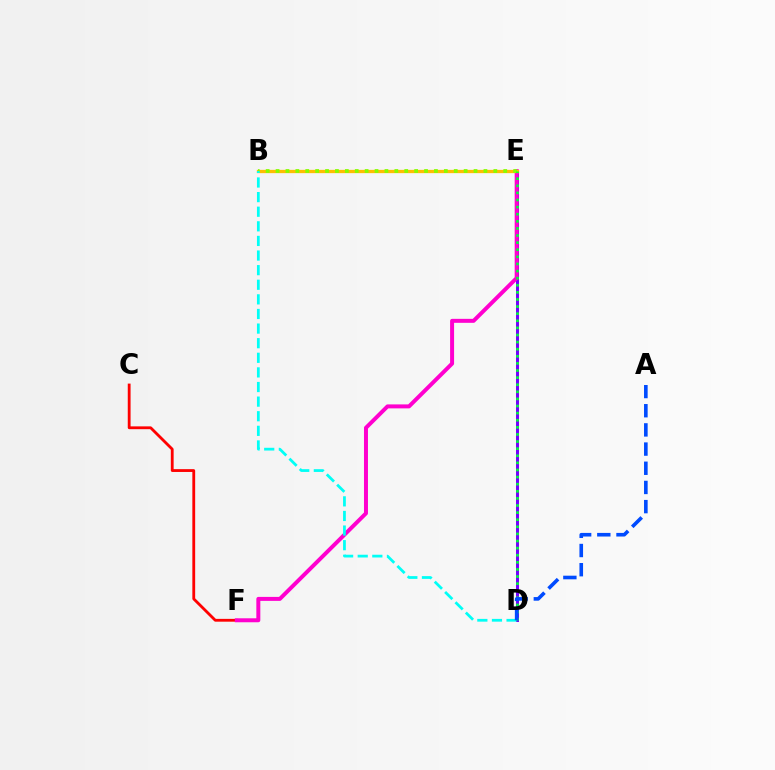{('D', 'E'): [{'color': '#7200ff', 'line_style': 'solid', 'thickness': 2.14}, {'color': '#00ff39', 'line_style': 'dotted', 'thickness': 1.93}], ('C', 'F'): [{'color': '#ff0000', 'line_style': 'solid', 'thickness': 2.03}], ('E', 'F'): [{'color': '#ff00cf', 'line_style': 'solid', 'thickness': 2.87}], ('B', 'E'): [{'color': '#ffbd00', 'line_style': 'solid', 'thickness': 2.37}, {'color': '#84ff00', 'line_style': 'dotted', 'thickness': 2.69}], ('B', 'D'): [{'color': '#00fff6', 'line_style': 'dashed', 'thickness': 1.98}], ('A', 'D'): [{'color': '#004bff', 'line_style': 'dashed', 'thickness': 2.61}]}